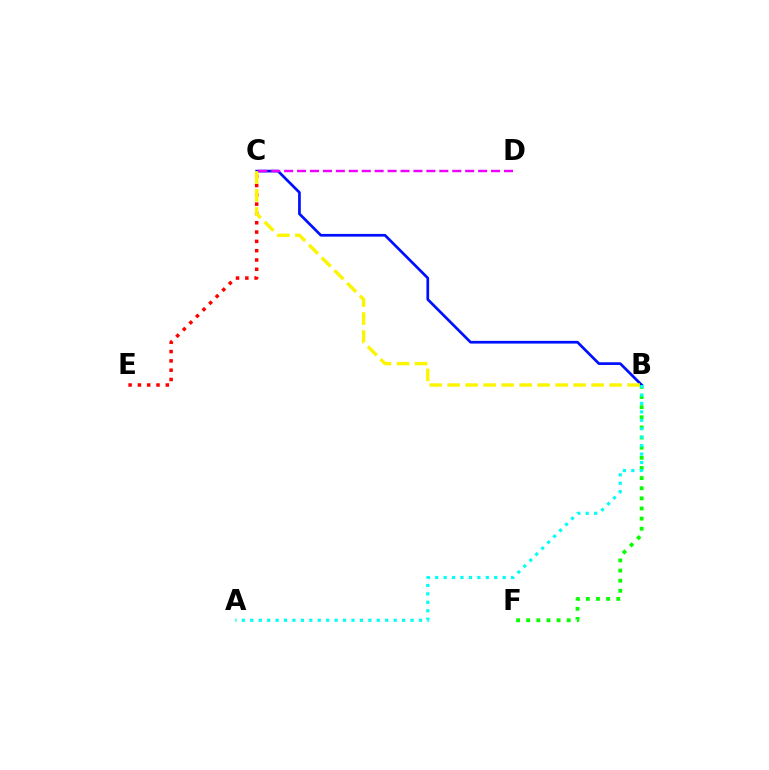{('B', 'F'): [{'color': '#08ff00', 'line_style': 'dotted', 'thickness': 2.75}], ('C', 'E'): [{'color': '#ff0000', 'line_style': 'dotted', 'thickness': 2.53}], ('B', 'C'): [{'color': '#0010ff', 'line_style': 'solid', 'thickness': 1.95}, {'color': '#fcf500', 'line_style': 'dashed', 'thickness': 2.44}], ('A', 'B'): [{'color': '#00fff6', 'line_style': 'dotted', 'thickness': 2.29}], ('C', 'D'): [{'color': '#ee00ff', 'line_style': 'dashed', 'thickness': 1.76}]}